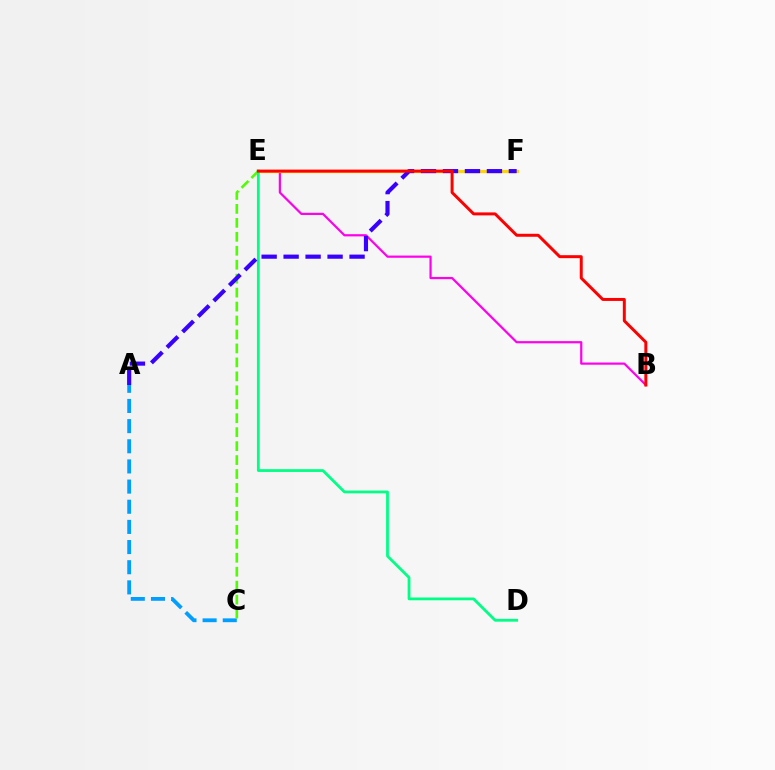{('B', 'E'): [{'color': '#ff00ed', 'line_style': 'solid', 'thickness': 1.59}, {'color': '#ff0000', 'line_style': 'solid', 'thickness': 2.14}], ('A', 'C'): [{'color': '#009eff', 'line_style': 'dashed', 'thickness': 2.74}], ('E', 'F'): [{'color': '#ffd500', 'line_style': 'solid', 'thickness': 2.3}], ('C', 'E'): [{'color': '#4fff00', 'line_style': 'dashed', 'thickness': 1.9}], ('D', 'E'): [{'color': '#00ff86', 'line_style': 'solid', 'thickness': 2.01}], ('A', 'F'): [{'color': '#3700ff', 'line_style': 'dashed', 'thickness': 2.99}]}